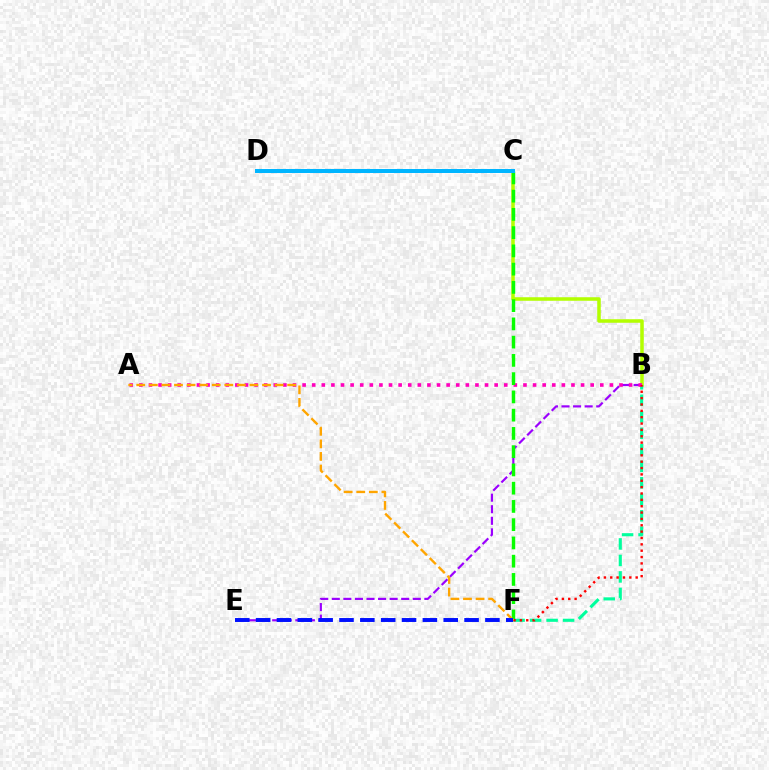{('B', 'C'): [{'color': '#b3ff00', 'line_style': 'solid', 'thickness': 2.54}], ('B', 'F'): [{'color': '#00ff9d', 'line_style': 'dashed', 'thickness': 2.24}, {'color': '#ff0000', 'line_style': 'dotted', 'thickness': 1.73}], ('B', 'E'): [{'color': '#9b00ff', 'line_style': 'dashed', 'thickness': 1.57}], ('A', 'B'): [{'color': '#ff00bd', 'line_style': 'dotted', 'thickness': 2.61}], ('C', 'F'): [{'color': '#08ff00', 'line_style': 'dashed', 'thickness': 2.48}], ('A', 'F'): [{'color': '#ffa500', 'line_style': 'dashed', 'thickness': 1.71}], ('E', 'F'): [{'color': '#0010ff', 'line_style': 'dashed', 'thickness': 2.83}], ('C', 'D'): [{'color': '#00b5ff', 'line_style': 'solid', 'thickness': 2.88}]}